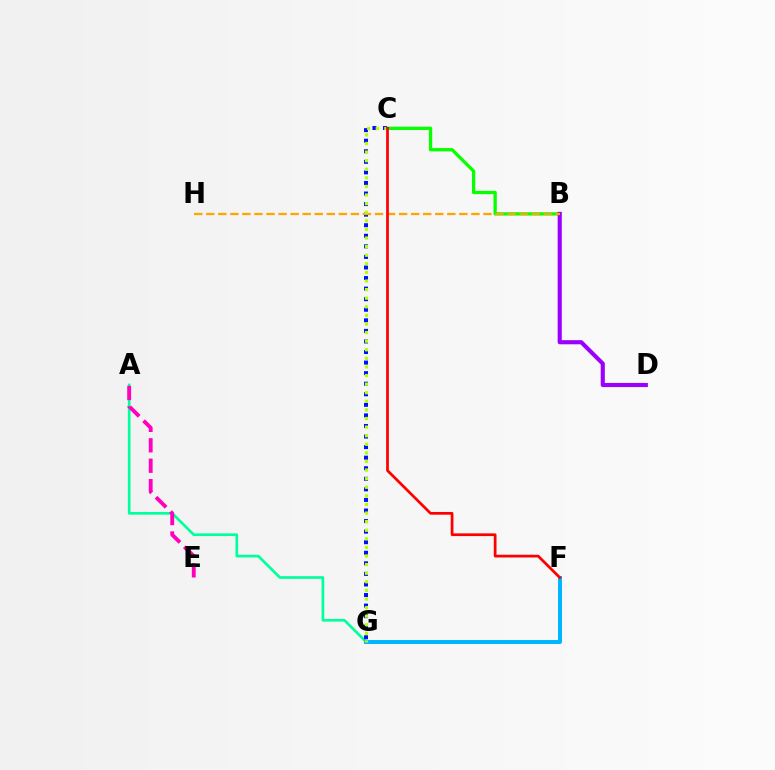{('A', 'G'): [{'color': '#00ff9d', 'line_style': 'solid', 'thickness': 1.93}], ('B', 'C'): [{'color': '#08ff00', 'line_style': 'solid', 'thickness': 2.37}], ('C', 'G'): [{'color': '#0010ff', 'line_style': 'dotted', 'thickness': 2.87}, {'color': '#b3ff00', 'line_style': 'dotted', 'thickness': 2.34}], ('F', 'G'): [{'color': '#00b5ff', 'line_style': 'solid', 'thickness': 2.86}], ('B', 'D'): [{'color': '#9b00ff', 'line_style': 'solid', 'thickness': 2.97}], ('B', 'H'): [{'color': '#ffa500', 'line_style': 'dashed', 'thickness': 1.64}], ('A', 'E'): [{'color': '#ff00bd', 'line_style': 'dashed', 'thickness': 2.77}], ('C', 'F'): [{'color': '#ff0000', 'line_style': 'solid', 'thickness': 1.97}]}